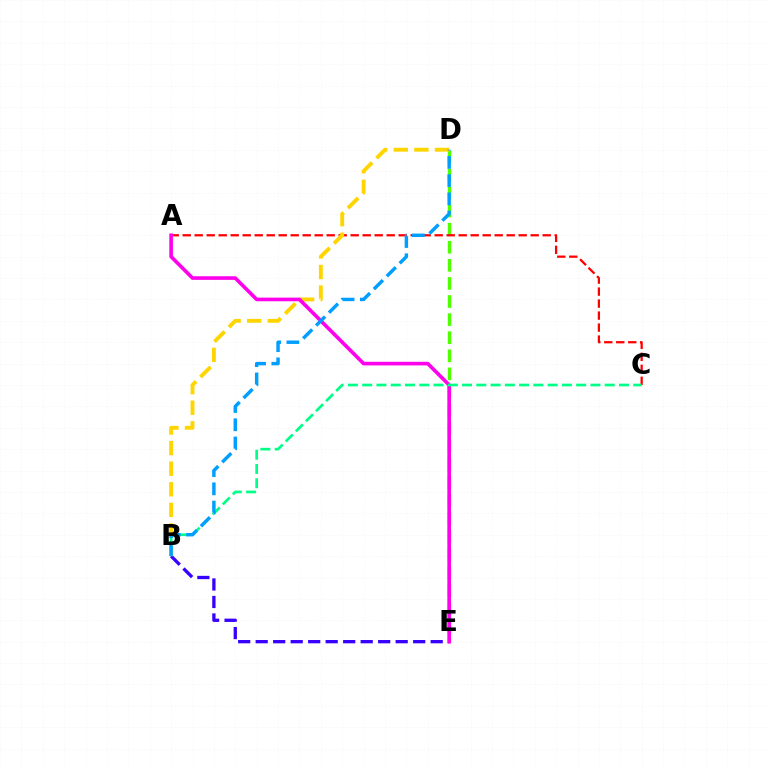{('D', 'E'): [{'color': '#4fff00', 'line_style': 'dashed', 'thickness': 2.46}], ('A', 'C'): [{'color': '#ff0000', 'line_style': 'dashed', 'thickness': 1.63}], ('B', 'E'): [{'color': '#3700ff', 'line_style': 'dashed', 'thickness': 2.38}], ('B', 'D'): [{'color': '#ffd500', 'line_style': 'dashed', 'thickness': 2.8}, {'color': '#009eff', 'line_style': 'dashed', 'thickness': 2.48}], ('A', 'E'): [{'color': '#ff00ed', 'line_style': 'solid', 'thickness': 2.62}], ('B', 'C'): [{'color': '#00ff86', 'line_style': 'dashed', 'thickness': 1.94}]}